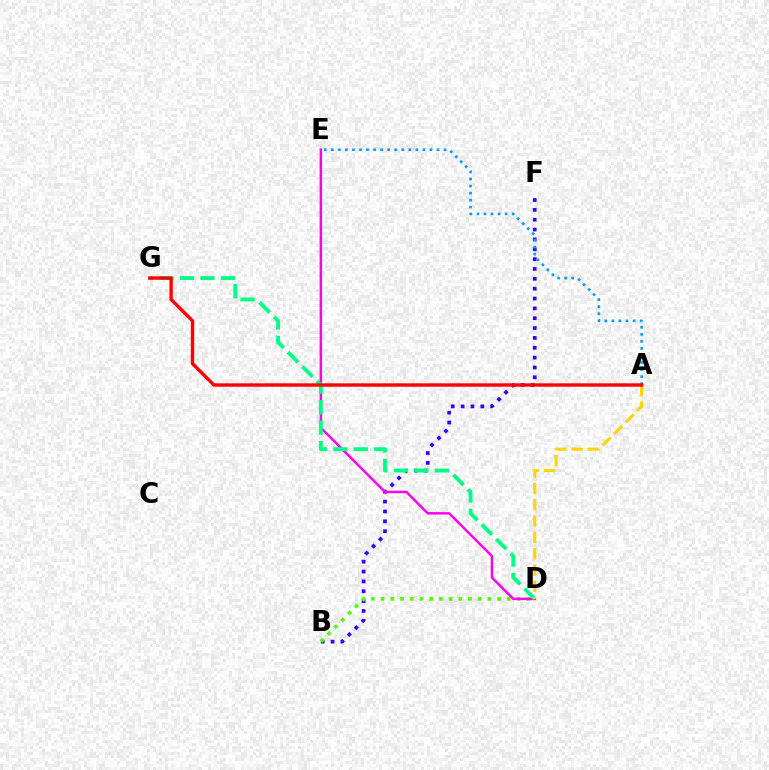{('B', 'F'): [{'color': '#3700ff', 'line_style': 'dotted', 'thickness': 2.68}], ('B', 'D'): [{'color': '#4fff00', 'line_style': 'dotted', 'thickness': 2.64}], ('A', 'E'): [{'color': '#009eff', 'line_style': 'dotted', 'thickness': 1.91}], ('D', 'E'): [{'color': '#ff00ed', 'line_style': 'solid', 'thickness': 1.77}], ('D', 'G'): [{'color': '#00ff86', 'line_style': 'dashed', 'thickness': 2.78}], ('A', 'D'): [{'color': '#ffd500', 'line_style': 'dashed', 'thickness': 2.22}], ('A', 'G'): [{'color': '#ff0000', 'line_style': 'solid', 'thickness': 2.42}]}